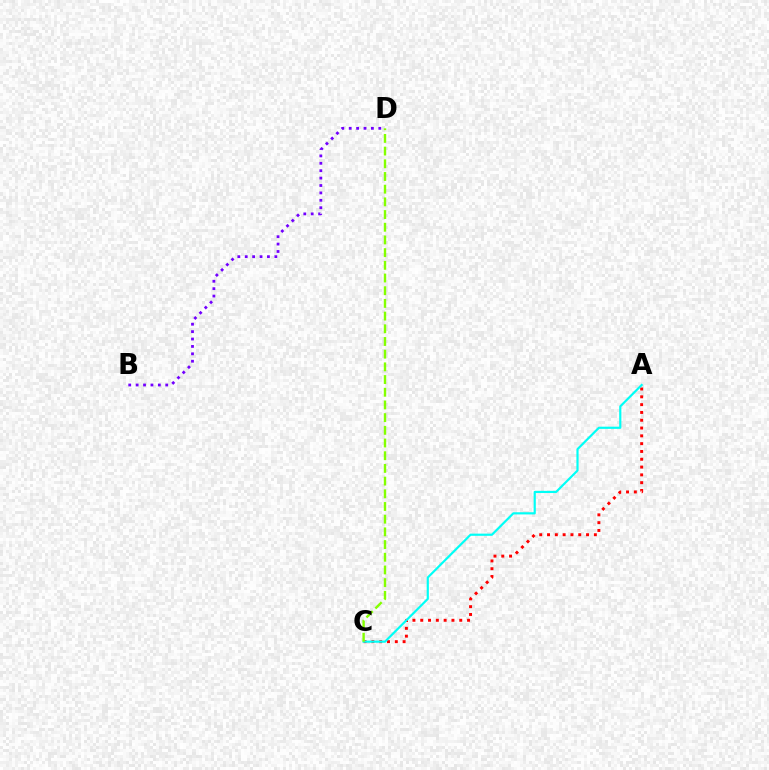{('A', 'C'): [{'color': '#ff0000', 'line_style': 'dotted', 'thickness': 2.12}, {'color': '#00fff6', 'line_style': 'solid', 'thickness': 1.57}], ('B', 'D'): [{'color': '#7200ff', 'line_style': 'dotted', 'thickness': 2.01}], ('C', 'D'): [{'color': '#84ff00', 'line_style': 'dashed', 'thickness': 1.72}]}